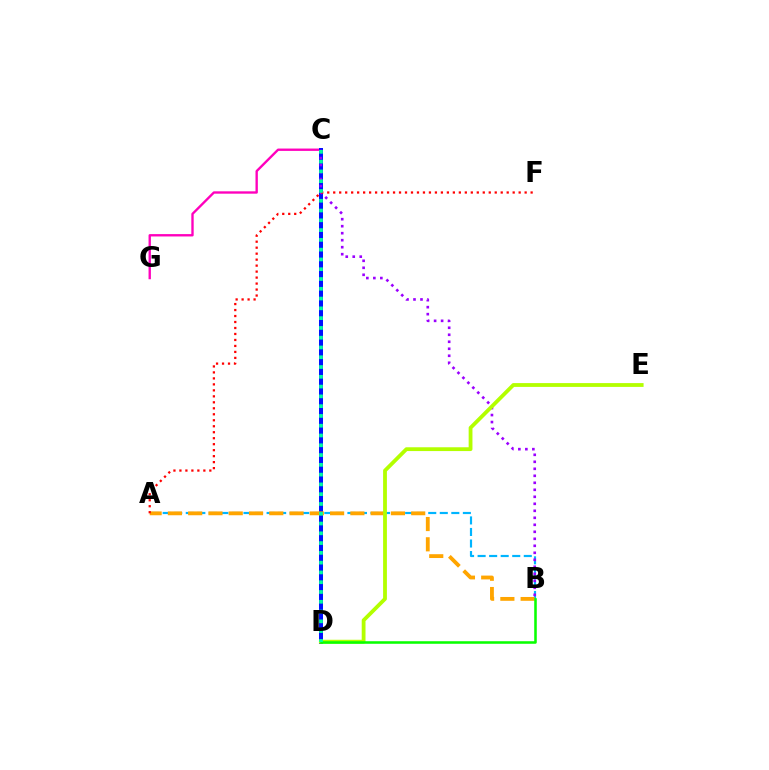{('C', 'G'): [{'color': '#ff00bd', 'line_style': 'solid', 'thickness': 1.7}], ('C', 'D'): [{'color': '#0010ff', 'line_style': 'solid', 'thickness': 2.87}, {'color': '#00ff9d', 'line_style': 'dotted', 'thickness': 2.66}], ('A', 'B'): [{'color': '#00b5ff', 'line_style': 'dashed', 'thickness': 1.57}, {'color': '#ffa500', 'line_style': 'dashed', 'thickness': 2.75}], ('B', 'C'): [{'color': '#9b00ff', 'line_style': 'dotted', 'thickness': 1.9}], ('A', 'F'): [{'color': '#ff0000', 'line_style': 'dotted', 'thickness': 1.63}], ('D', 'E'): [{'color': '#b3ff00', 'line_style': 'solid', 'thickness': 2.74}], ('B', 'D'): [{'color': '#08ff00', 'line_style': 'solid', 'thickness': 1.83}]}